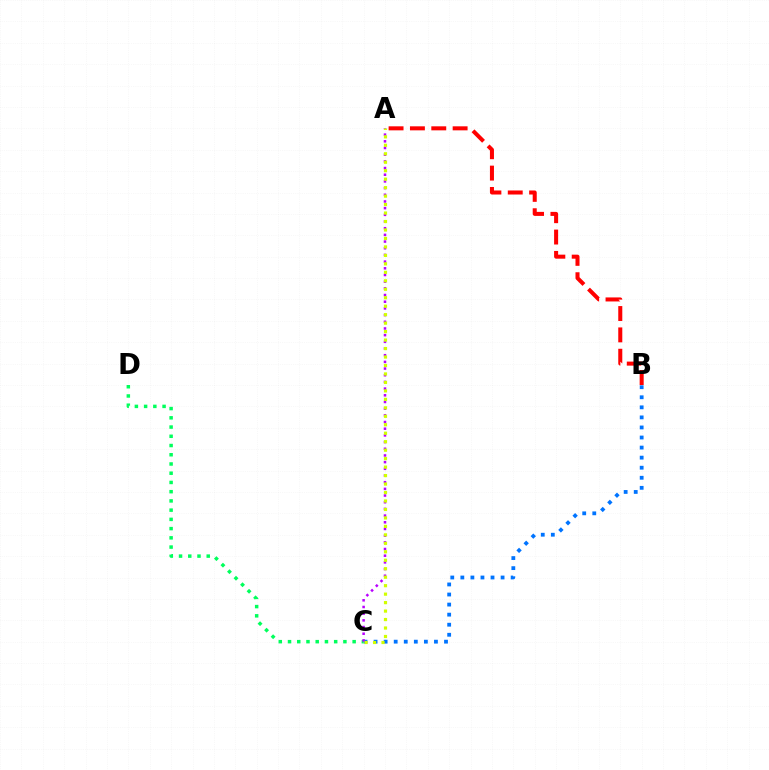{('B', 'C'): [{'color': '#0074ff', 'line_style': 'dotted', 'thickness': 2.73}], ('A', 'B'): [{'color': '#ff0000', 'line_style': 'dashed', 'thickness': 2.9}], ('C', 'D'): [{'color': '#00ff5c', 'line_style': 'dotted', 'thickness': 2.51}], ('A', 'C'): [{'color': '#b900ff', 'line_style': 'dotted', 'thickness': 1.82}, {'color': '#d1ff00', 'line_style': 'dotted', 'thickness': 2.3}]}